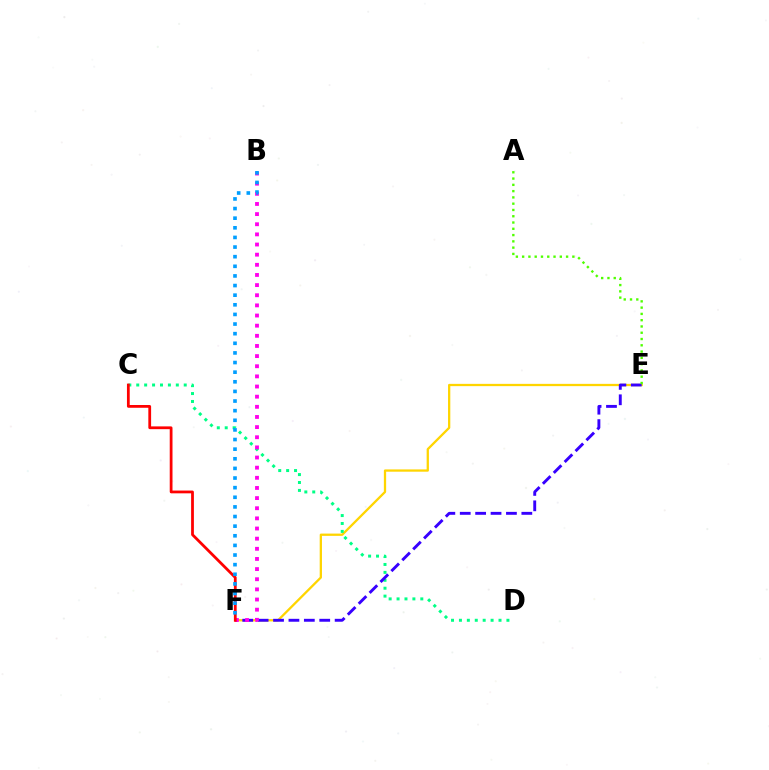{('E', 'F'): [{'color': '#ffd500', 'line_style': 'solid', 'thickness': 1.64}, {'color': '#3700ff', 'line_style': 'dashed', 'thickness': 2.09}], ('C', 'D'): [{'color': '#00ff86', 'line_style': 'dotted', 'thickness': 2.15}], ('A', 'E'): [{'color': '#4fff00', 'line_style': 'dotted', 'thickness': 1.71}], ('B', 'F'): [{'color': '#ff00ed', 'line_style': 'dotted', 'thickness': 2.76}, {'color': '#009eff', 'line_style': 'dotted', 'thickness': 2.61}], ('C', 'F'): [{'color': '#ff0000', 'line_style': 'solid', 'thickness': 1.99}]}